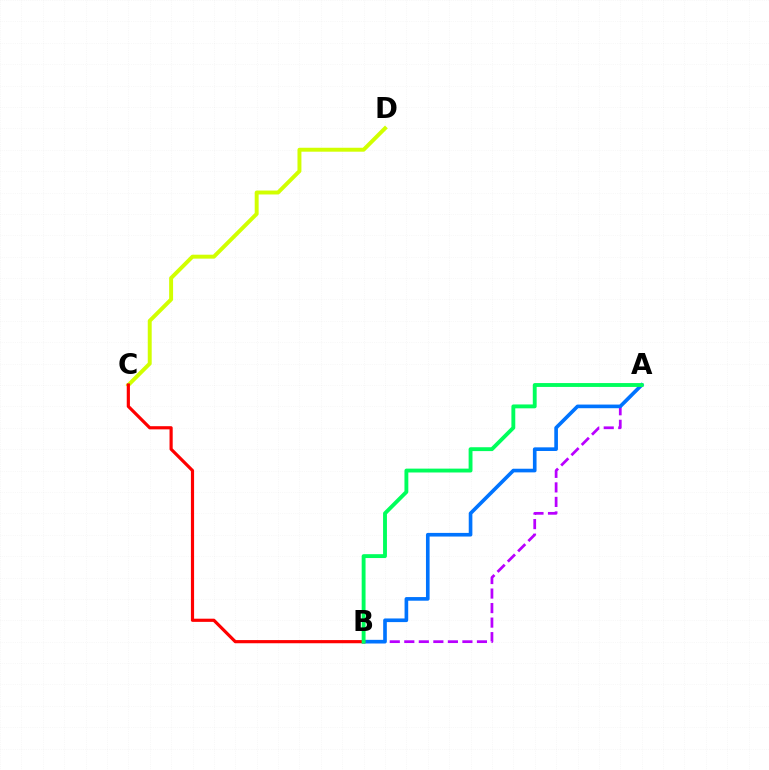{('A', 'B'): [{'color': '#b900ff', 'line_style': 'dashed', 'thickness': 1.97}, {'color': '#0074ff', 'line_style': 'solid', 'thickness': 2.62}, {'color': '#00ff5c', 'line_style': 'solid', 'thickness': 2.79}], ('C', 'D'): [{'color': '#d1ff00', 'line_style': 'solid', 'thickness': 2.84}], ('B', 'C'): [{'color': '#ff0000', 'line_style': 'solid', 'thickness': 2.28}]}